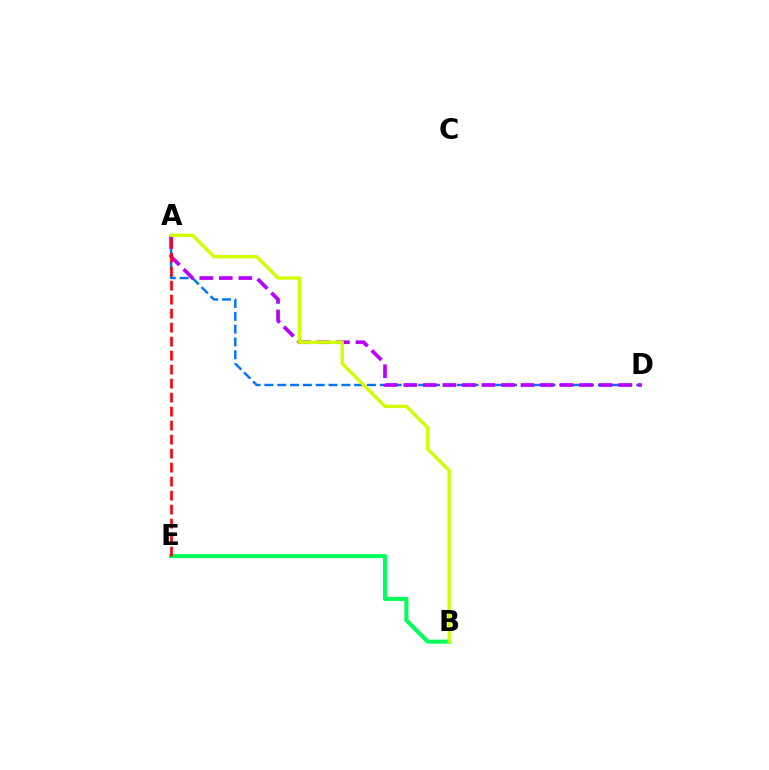{('A', 'D'): [{'color': '#0074ff', 'line_style': 'dashed', 'thickness': 1.74}, {'color': '#b900ff', 'line_style': 'dashed', 'thickness': 2.65}], ('B', 'E'): [{'color': '#00ff5c', 'line_style': 'solid', 'thickness': 2.92}], ('A', 'E'): [{'color': '#ff0000', 'line_style': 'dashed', 'thickness': 1.9}], ('A', 'B'): [{'color': '#d1ff00', 'line_style': 'solid', 'thickness': 2.41}]}